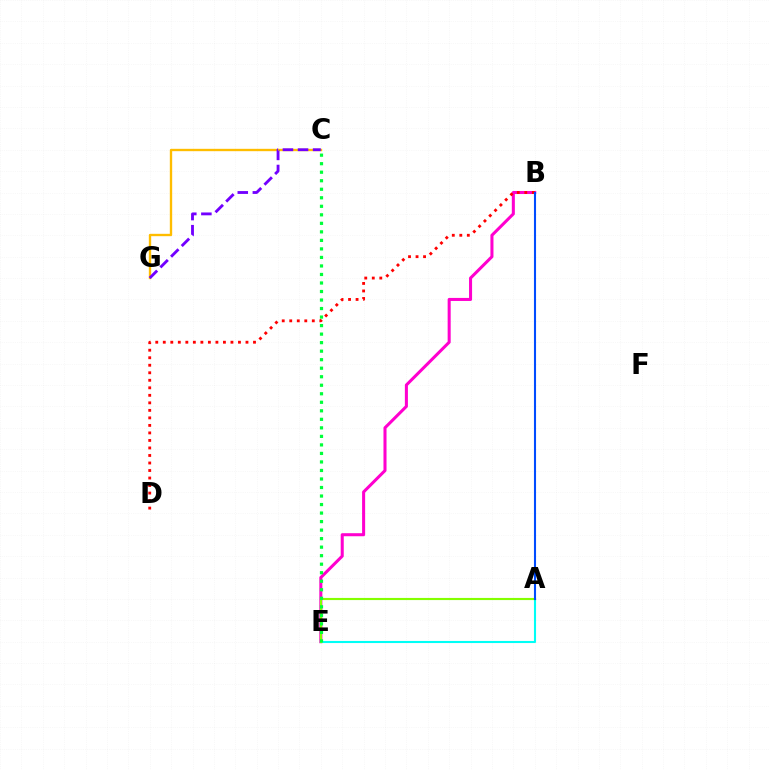{('B', 'E'): [{'color': '#ff00cf', 'line_style': 'solid', 'thickness': 2.19}], ('A', 'E'): [{'color': '#00fff6', 'line_style': 'solid', 'thickness': 1.52}, {'color': '#84ff00', 'line_style': 'solid', 'thickness': 1.54}], ('B', 'D'): [{'color': '#ff0000', 'line_style': 'dotted', 'thickness': 2.04}], ('A', 'B'): [{'color': '#004bff', 'line_style': 'solid', 'thickness': 1.51}], ('C', 'G'): [{'color': '#ffbd00', 'line_style': 'solid', 'thickness': 1.7}, {'color': '#7200ff', 'line_style': 'dashed', 'thickness': 2.05}], ('C', 'E'): [{'color': '#00ff39', 'line_style': 'dotted', 'thickness': 2.32}]}